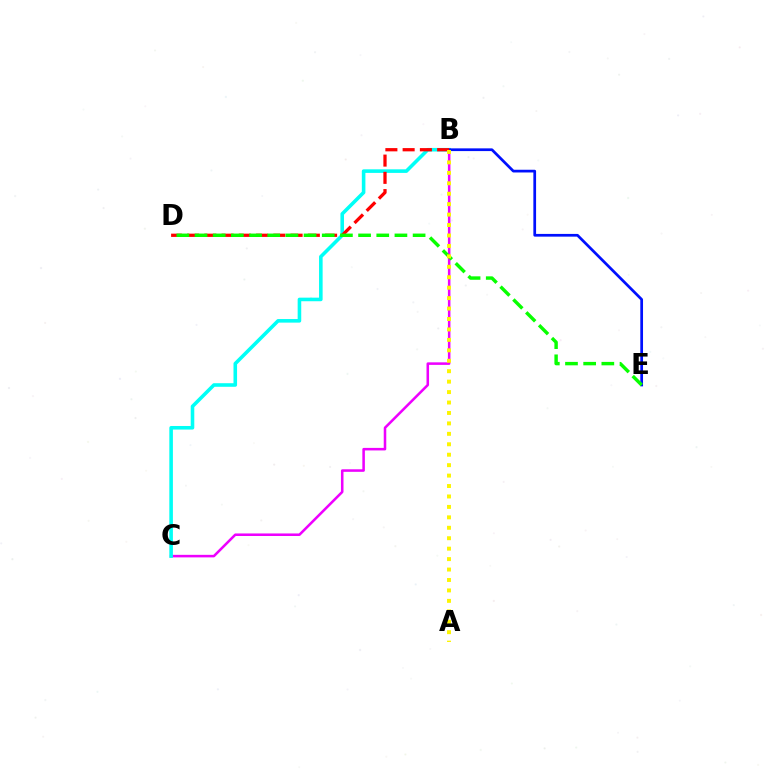{('B', 'C'): [{'color': '#ee00ff', 'line_style': 'solid', 'thickness': 1.83}, {'color': '#00fff6', 'line_style': 'solid', 'thickness': 2.58}], ('B', 'E'): [{'color': '#0010ff', 'line_style': 'solid', 'thickness': 1.96}], ('B', 'D'): [{'color': '#ff0000', 'line_style': 'dashed', 'thickness': 2.34}], ('D', 'E'): [{'color': '#08ff00', 'line_style': 'dashed', 'thickness': 2.47}], ('A', 'B'): [{'color': '#fcf500', 'line_style': 'dotted', 'thickness': 2.84}]}